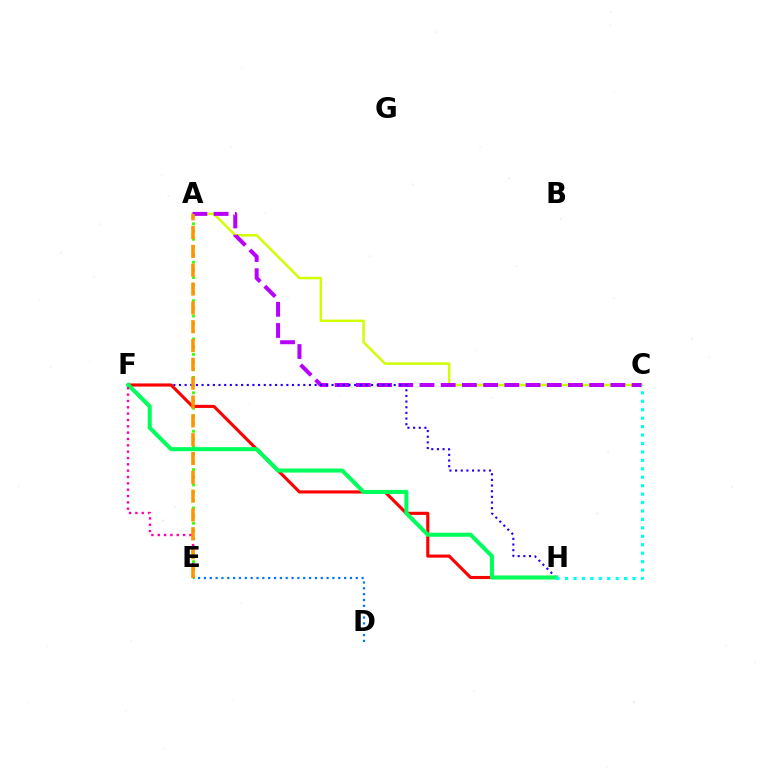{('A', 'C'): [{'color': '#d1ff00', 'line_style': 'solid', 'thickness': 1.78}, {'color': '#b900ff', 'line_style': 'dashed', 'thickness': 2.88}], ('D', 'E'): [{'color': '#0074ff', 'line_style': 'dotted', 'thickness': 1.59}], ('A', 'E'): [{'color': '#3dff00', 'line_style': 'dotted', 'thickness': 2.09}, {'color': '#ff9400', 'line_style': 'dashed', 'thickness': 2.56}], ('F', 'H'): [{'color': '#2500ff', 'line_style': 'dotted', 'thickness': 1.54}, {'color': '#ff0000', 'line_style': 'solid', 'thickness': 2.24}, {'color': '#00ff5c', 'line_style': 'solid', 'thickness': 2.91}], ('C', 'H'): [{'color': '#00fff6', 'line_style': 'dotted', 'thickness': 2.29}], ('E', 'F'): [{'color': '#ff00ac', 'line_style': 'dotted', 'thickness': 1.72}]}